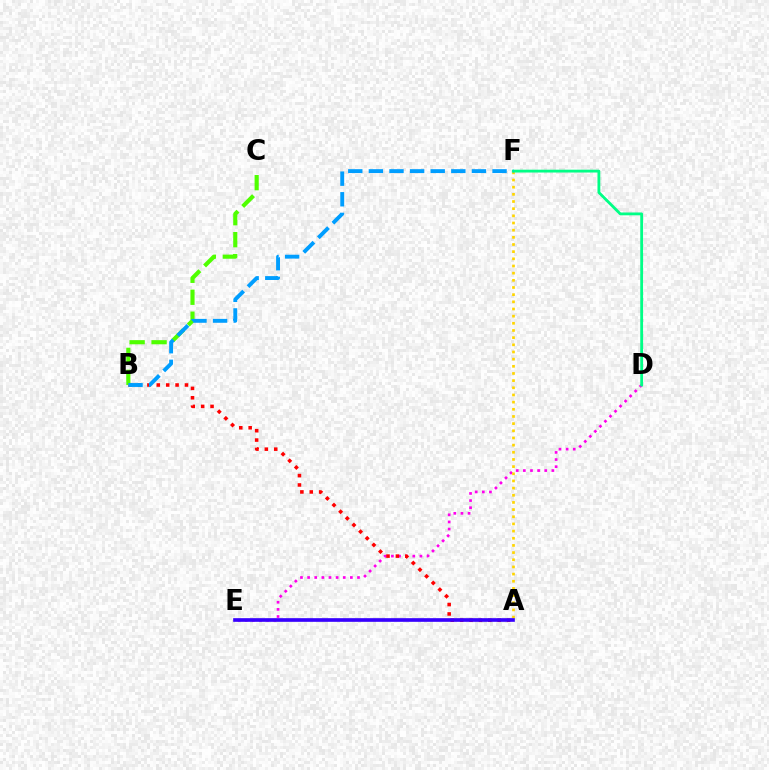{('D', 'E'): [{'color': '#ff00ed', 'line_style': 'dotted', 'thickness': 1.94}], ('A', 'B'): [{'color': '#ff0000', 'line_style': 'dotted', 'thickness': 2.55}], ('A', 'F'): [{'color': '#ffd500', 'line_style': 'dotted', 'thickness': 1.95}], ('A', 'E'): [{'color': '#3700ff', 'line_style': 'solid', 'thickness': 2.63}], ('D', 'F'): [{'color': '#00ff86', 'line_style': 'solid', 'thickness': 2.03}], ('B', 'C'): [{'color': '#4fff00', 'line_style': 'dashed', 'thickness': 2.98}], ('B', 'F'): [{'color': '#009eff', 'line_style': 'dashed', 'thickness': 2.8}]}